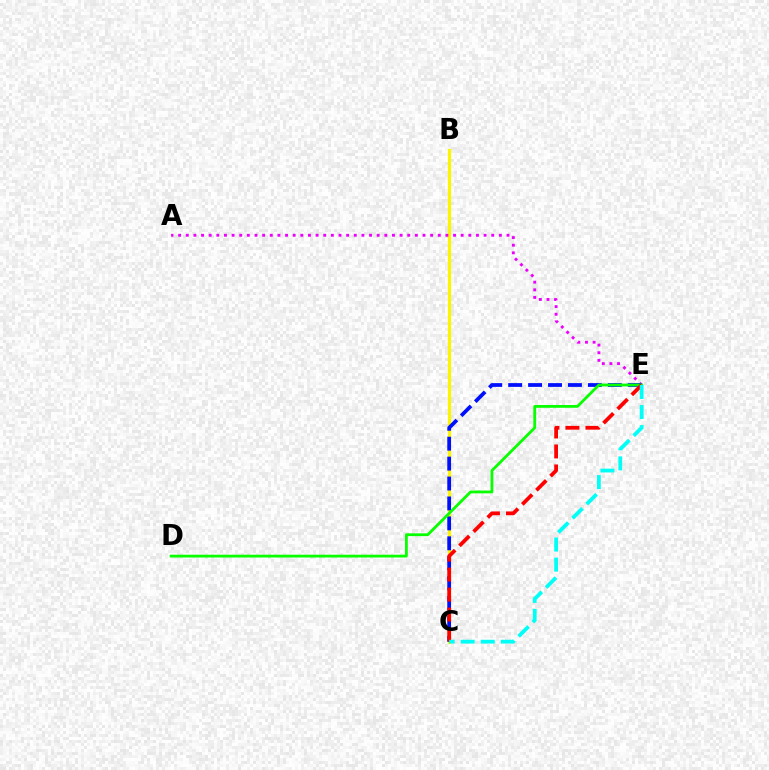{('B', 'C'): [{'color': '#fcf500', 'line_style': 'solid', 'thickness': 2.33}], ('A', 'E'): [{'color': '#ee00ff', 'line_style': 'dotted', 'thickness': 2.07}], ('C', 'E'): [{'color': '#0010ff', 'line_style': 'dashed', 'thickness': 2.71}, {'color': '#ff0000', 'line_style': 'dashed', 'thickness': 2.72}, {'color': '#00fff6', 'line_style': 'dashed', 'thickness': 2.72}], ('D', 'E'): [{'color': '#08ff00', 'line_style': 'solid', 'thickness': 2.01}]}